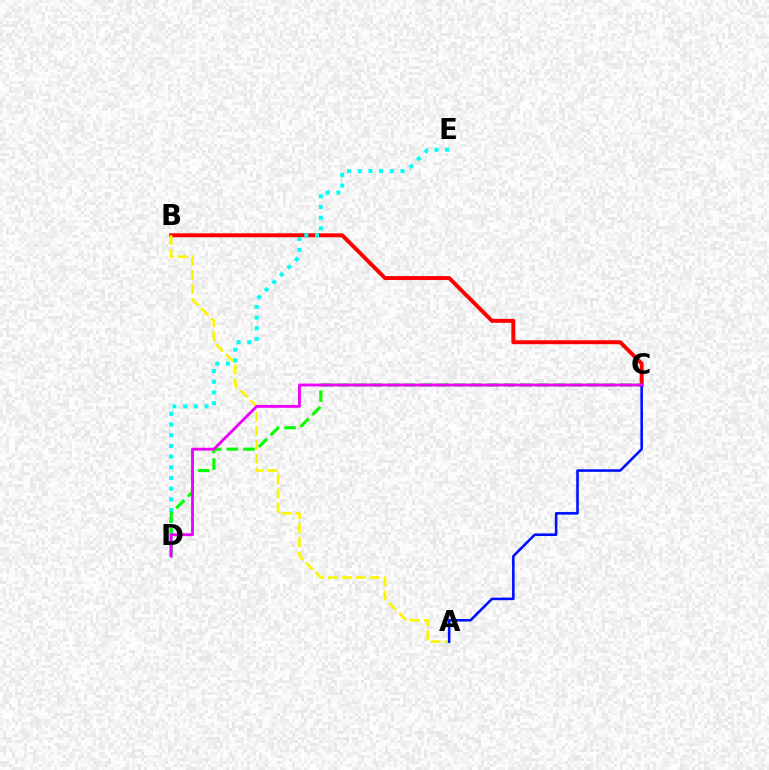{('B', 'C'): [{'color': '#ff0000', 'line_style': 'solid', 'thickness': 2.84}], ('D', 'E'): [{'color': '#00fff6', 'line_style': 'dotted', 'thickness': 2.9}], ('C', 'D'): [{'color': '#08ff00', 'line_style': 'dashed', 'thickness': 2.26}, {'color': '#ee00ff', 'line_style': 'solid', 'thickness': 2.05}], ('A', 'B'): [{'color': '#fcf500', 'line_style': 'dashed', 'thickness': 1.91}], ('A', 'C'): [{'color': '#0010ff', 'line_style': 'solid', 'thickness': 1.86}]}